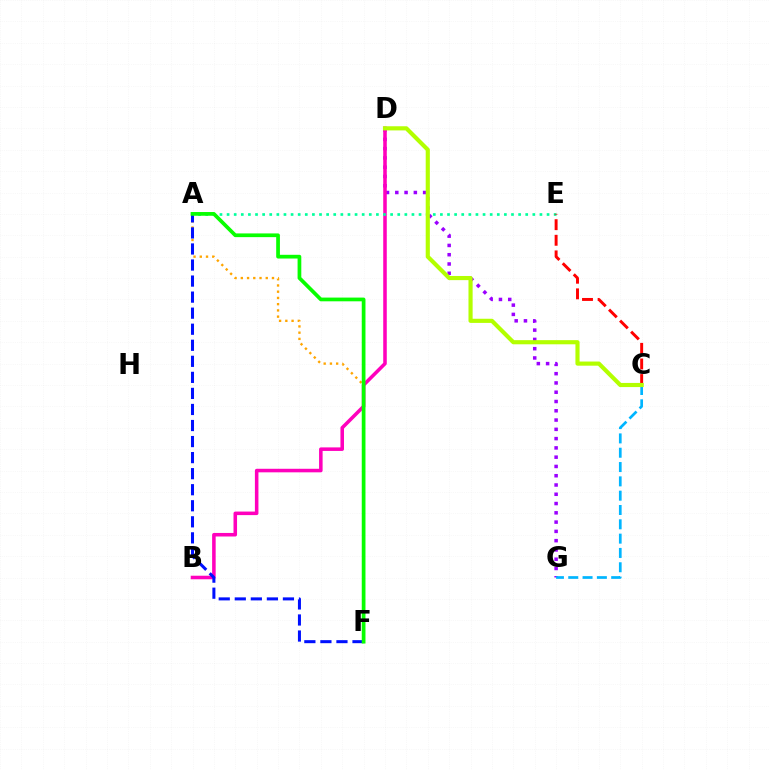{('D', 'G'): [{'color': '#9b00ff', 'line_style': 'dotted', 'thickness': 2.52}], ('B', 'D'): [{'color': '#ff00bd', 'line_style': 'solid', 'thickness': 2.55}], ('A', 'F'): [{'color': '#ffa500', 'line_style': 'dotted', 'thickness': 1.69}, {'color': '#0010ff', 'line_style': 'dashed', 'thickness': 2.18}, {'color': '#08ff00', 'line_style': 'solid', 'thickness': 2.68}], ('C', 'G'): [{'color': '#00b5ff', 'line_style': 'dashed', 'thickness': 1.95}], ('A', 'E'): [{'color': '#00ff9d', 'line_style': 'dotted', 'thickness': 1.93}], ('C', 'E'): [{'color': '#ff0000', 'line_style': 'dashed', 'thickness': 2.12}], ('C', 'D'): [{'color': '#b3ff00', 'line_style': 'solid', 'thickness': 2.98}]}